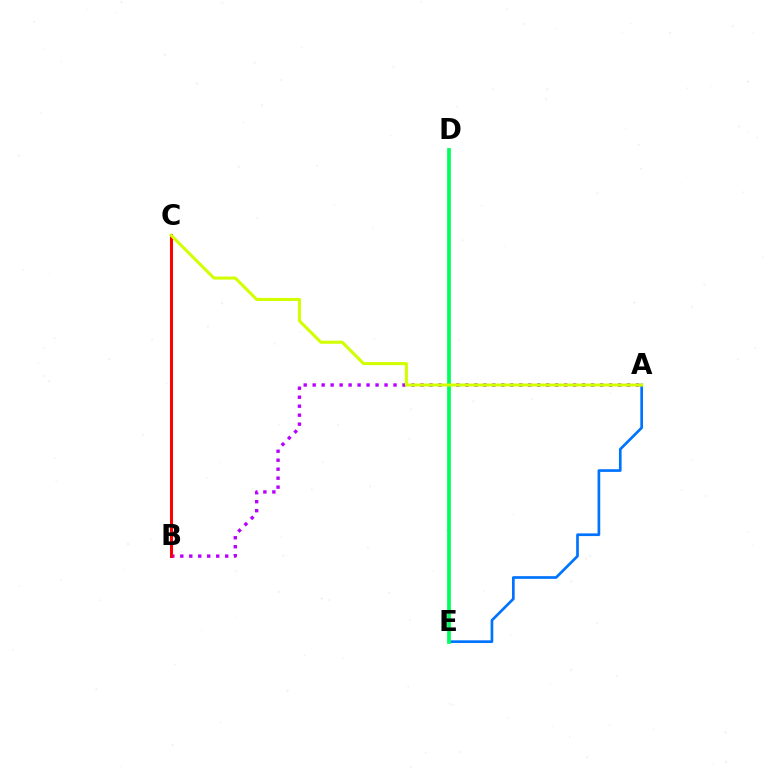{('A', 'B'): [{'color': '#b900ff', 'line_style': 'dotted', 'thickness': 2.44}], ('B', 'C'): [{'color': '#ff0000', 'line_style': 'solid', 'thickness': 2.18}], ('A', 'E'): [{'color': '#0074ff', 'line_style': 'solid', 'thickness': 1.94}], ('D', 'E'): [{'color': '#00ff5c', 'line_style': 'solid', 'thickness': 2.69}], ('A', 'C'): [{'color': '#d1ff00', 'line_style': 'solid', 'thickness': 2.19}]}